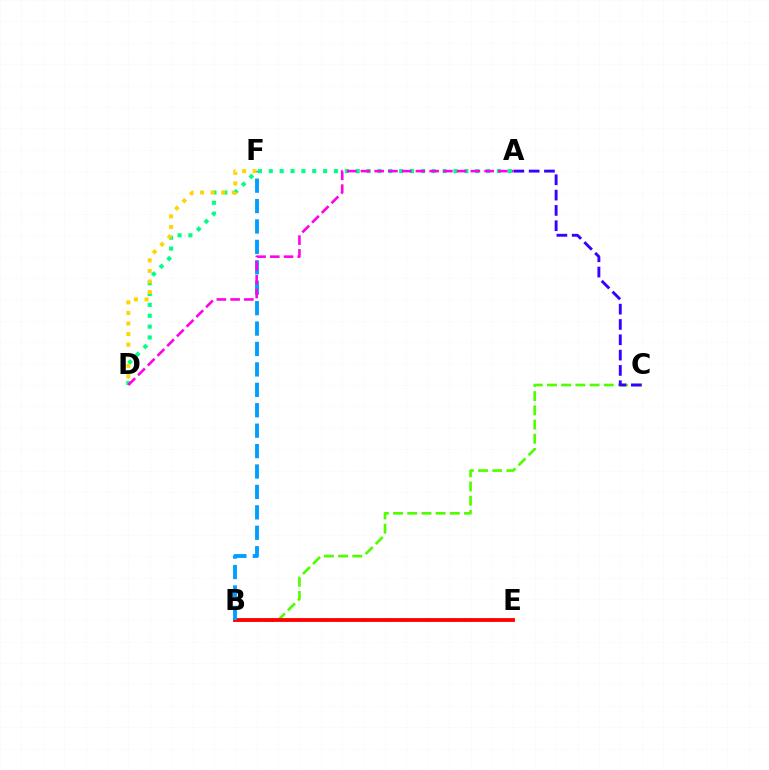{('B', 'C'): [{'color': '#4fff00', 'line_style': 'dashed', 'thickness': 1.93}], ('B', 'E'): [{'color': '#ff0000', 'line_style': 'solid', 'thickness': 2.75}], ('B', 'F'): [{'color': '#009eff', 'line_style': 'dashed', 'thickness': 2.77}], ('A', 'D'): [{'color': '#00ff86', 'line_style': 'dotted', 'thickness': 2.95}, {'color': '#ff00ed', 'line_style': 'dashed', 'thickness': 1.87}], ('A', 'C'): [{'color': '#3700ff', 'line_style': 'dashed', 'thickness': 2.08}], ('D', 'F'): [{'color': '#ffd500', 'line_style': 'dotted', 'thickness': 2.87}]}